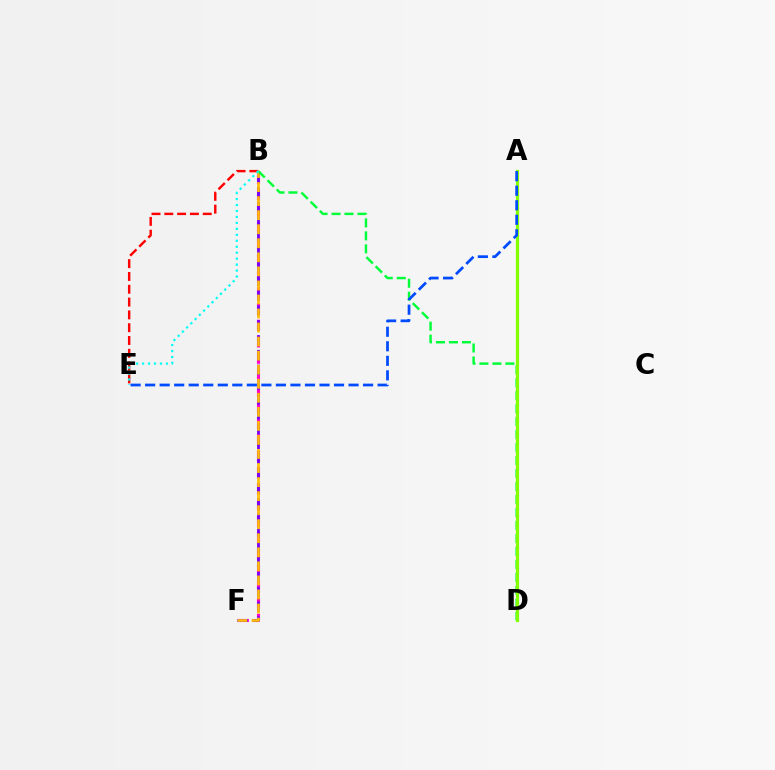{('B', 'F'): [{'color': '#ff00cf', 'line_style': 'dashed', 'thickness': 2.22}, {'color': '#7200ff', 'line_style': 'dashed', 'thickness': 2.01}, {'color': '#ffbd00', 'line_style': 'dashed', 'thickness': 1.91}], ('B', 'D'): [{'color': '#00ff39', 'line_style': 'dashed', 'thickness': 1.76}], ('A', 'D'): [{'color': '#84ff00', 'line_style': 'solid', 'thickness': 2.29}], ('A', 'E'): [{'color': '#004bff', 'line_style': 'dashed', 'thickness': 1.97}], ('B', 'E'): [{'color': '#ff0000', 'line_style': 'dashed', 'thickness': 1.74}, {'color': '#00fff6', 'line_style': 'dotted', 'thickness': 1.62}]}